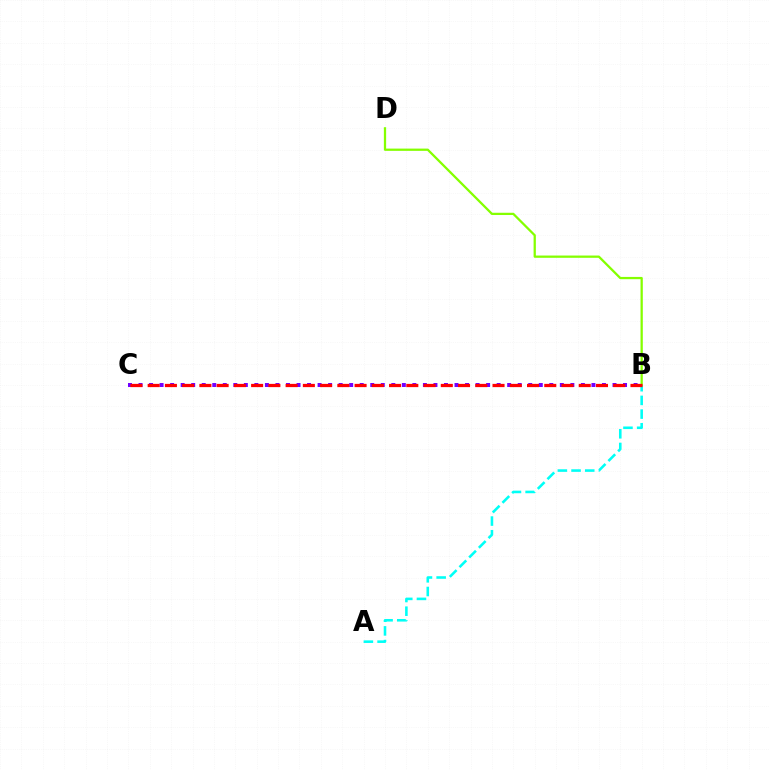{('A', 'B'): [{'color': '#00fff6', 'line_style': 'dashed', 'thickness': 1.86}], ('B', 'D'): [{'color': '#84ff00', 'line_style': 'solid', 'thickness': 1.63}], ('B', 'C'): [{'color': '#7200ff', 'line_style': 'dotted', 'thickness': 2.86}, {'color': '#ff0000', 'line_style': 'dashed', 'thickness': 2.34}]}